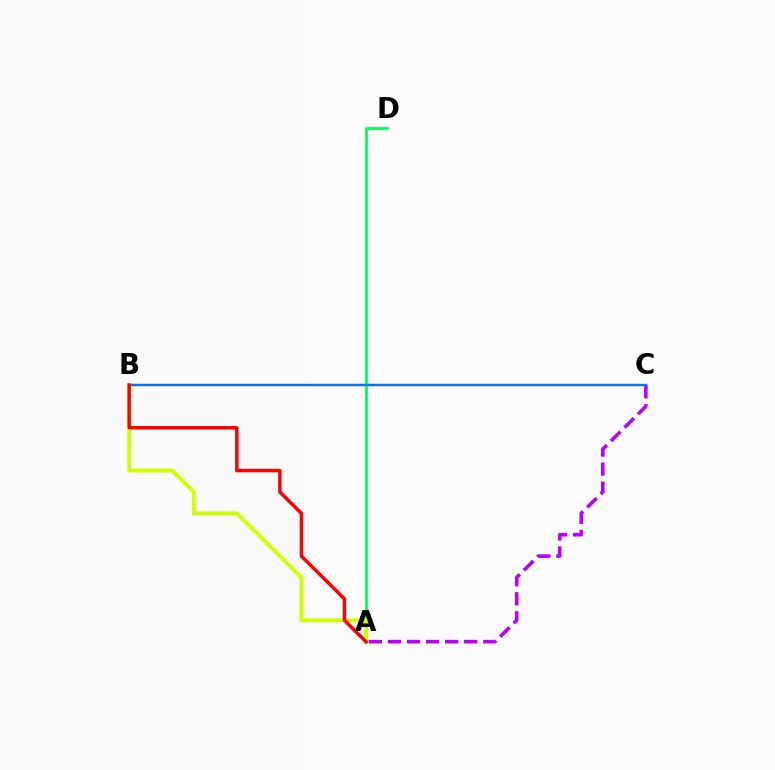{('A', 'D'): [{'color': '#00ff5c', 'line_style': 'solid', 'thickness': 1.97}], ('A', 'C'): [{'color': '#b900ff', 'line_style': 'dashed', 'thickness': 2.59}], ('B', 'C'): [{'color': '#0074ff', 'line_style': 'solid', 'thickness': 1.79}], ('A', 'B'): [{'color': '#d1ff00', 'line_style': 'solid', 'thickness': 2.83}, {'color': '#ff0000', 'line_style': 'solid', 'thickness': 2.49}]}